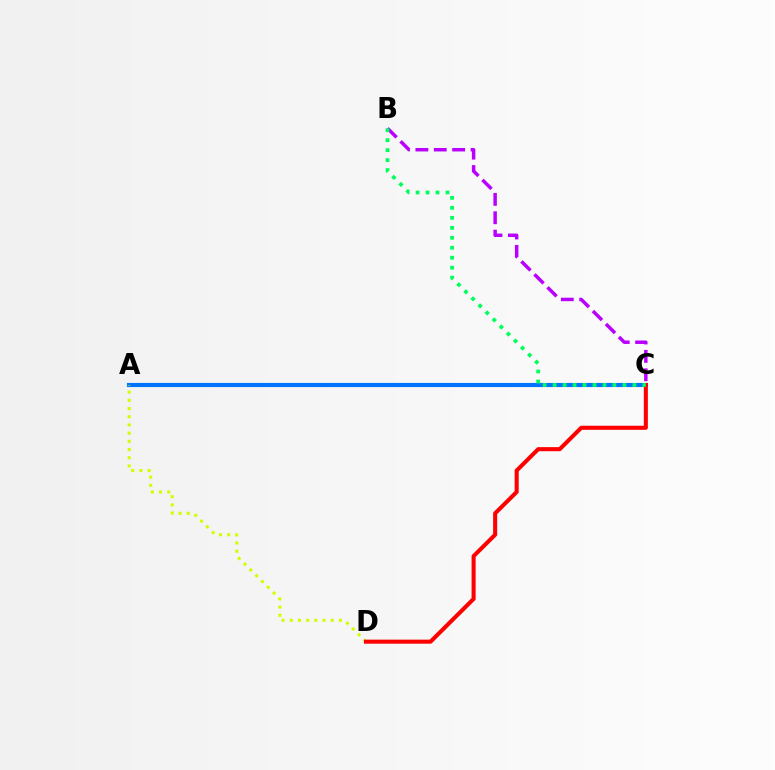{('B', 'C'): [{'color': '#b900ff', 'line_style': 'dashed', 'thickness': 2.5}, {'color': '#00ff5c', 'line_style': 'dotted', 'thickness': 2.71}], ('A', 'C'): [{'color': '#0074ff', 'line_style': 'solid', 'thickness': 2.97}], ('A', 'D'): [{'color': '#d1ff00', 'line_style': 'dotted', 'thickness': 2.23}], ('C', 'D'): [{'color': '#ff0000', 'line_style': 'solid', 'thickness': 2.92}]}